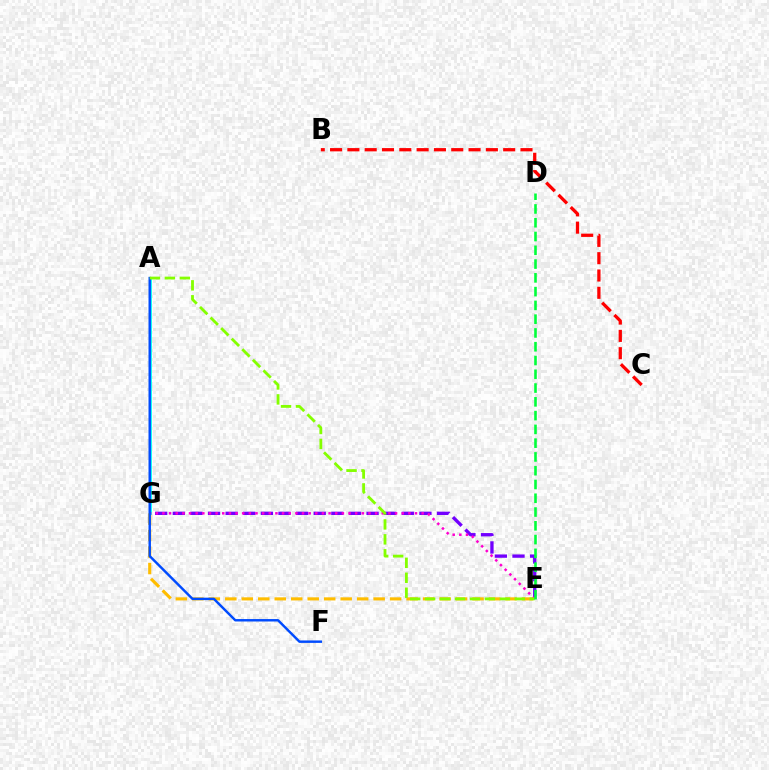{('E', 'G'): [{'color': '#ffbd00', 'line_style': 'dashed', 'thickness': 2.24}, {'color': '#7200ff', 'line_style': 'dashed', 'thickness': 2.39}, {'color': '#ff00cf', 'line_style': 'dotted', 'thickness': 1.81}], ('A', 'G'): [{'color': '#00fff6', 'line_style': 'solid', 'thickness': 2.05}], ('A', 'F'): [{'color': '#004bff', 'line_style': 'solid', 'thickness': 1.75}], ('B', 'C'): [{'color': '#ff0000', 'line_style': 'dashed', 'thickness': 2.35}], ('A', 'E'): [{'color': '#84ff00', 'line_style': 'dashed', 'thickness': 2.03}], ('D', 'E'): [{'color': '#00ff39', 'line_style': 'dashed', 'thickness': 1.87}]}